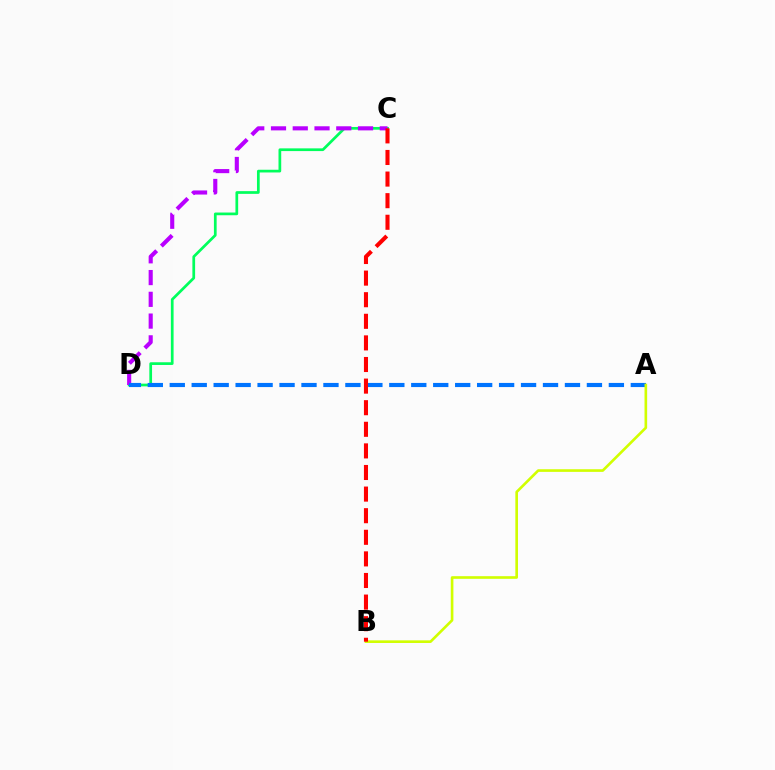{('C', 'D'): [{'color': '#00ff5c', 'line_style': 'solid', 'thickness': 1.96}, {'color': '#b900ff', 'line_style': 'dashed', 'thickness': 2.96}], ('A', 'D'): [{'color': '#0074ff', 'line_style': 'dashed', 'thickness': 2.98}], ('A', 'B'): [{'color': '#d1ff00', 'line_style': 'solid', 'thickness': 1.9}], ('B', 'C'): [{'color': '#ff0000', 'line_style': 'dashed', 'thickness': 2.93}]}